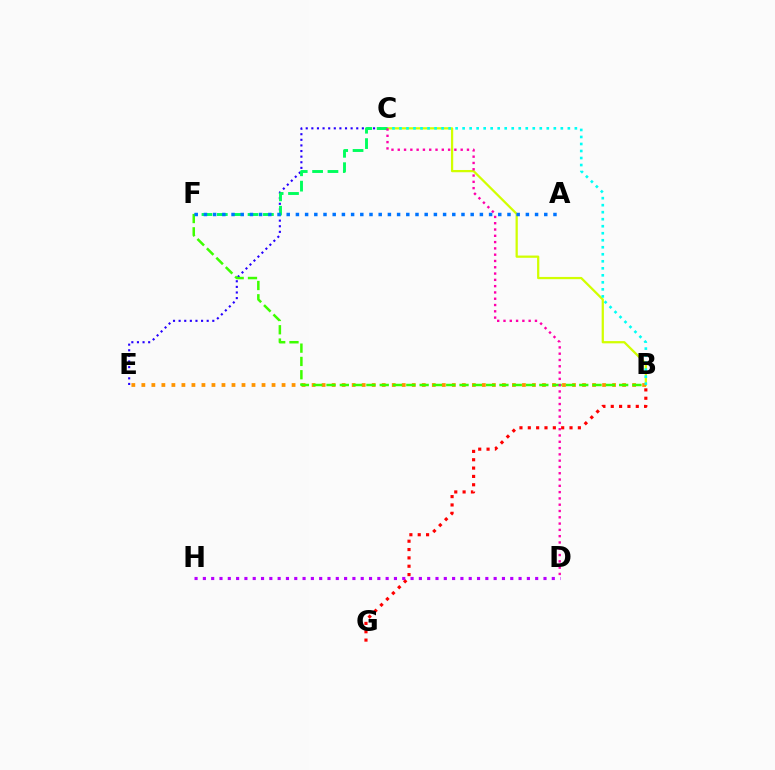{('B', 'C'): [{'color': '#d1ff00', 'line_style': 'solid', 'thickness': 1.62}, {'color': '#00fff6', 'line_style': 'dotted', 'thickness': 1.91}], ('B', 'E'): [{'color': '#ff9400', 'line_style': 'dotted', 'thickness': 2.72}], ('C', 'E'): [{'color': '#2500ff', 'line_style': 'dotted', 'thickness': 1.52}], ('B', 'G'): [{'color': '#ff0000', 'line_style': 'dotted', 'thickness': 2.27}], ('B', 'F'): [{'color': '#3dff00', 'line_style': 'dashed', 'thickness': 1.81}], ('D', 'H'): [{'color': '#b900ff', 'line_style': 'dotted', 'thickness': 2.26}], ('C', 'F'): [{'color': '#00ff5c', 'line_style': 'dashed', 'thickness': 2.09}], ('C', 'D'): [{'color': '#ff00ac', 'line_style': 'dotted', 'thickness': 1.71}], ('A', 'F'): [{'color': '#0074ff', 'line_style': 'dotted', 'thickness': 2.5}]}